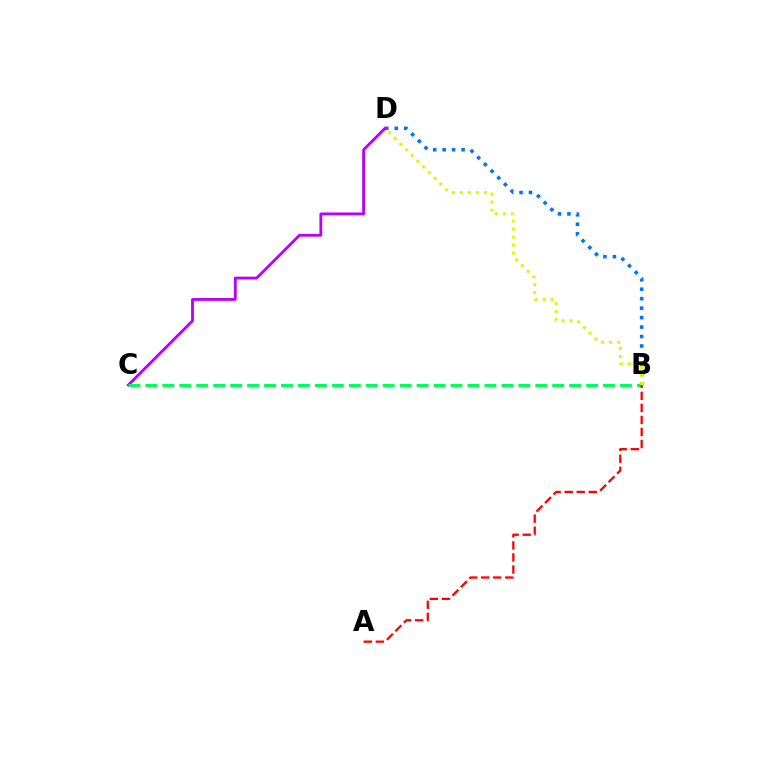{('B', 'D'): [{'color': '#0074ff', 'line_style': 'dotted', 'thickness': 2.57}, {'color': '#d1ff00', 'line_style': 'dotted', 'thickness': 2.19}], ('C', 'D'): [{'color': '#b900ff', 'line_style': 'solid', 'thickness': 2.04}], ('B', 'C'): [{'color': '#00ff5c', 'line_style': 'dashed', 'thickness': 2.3}], ('A', 'B'): [{'color': '#ff0000', 'line_style': 'dashed', 'thickness': 1.64}]}